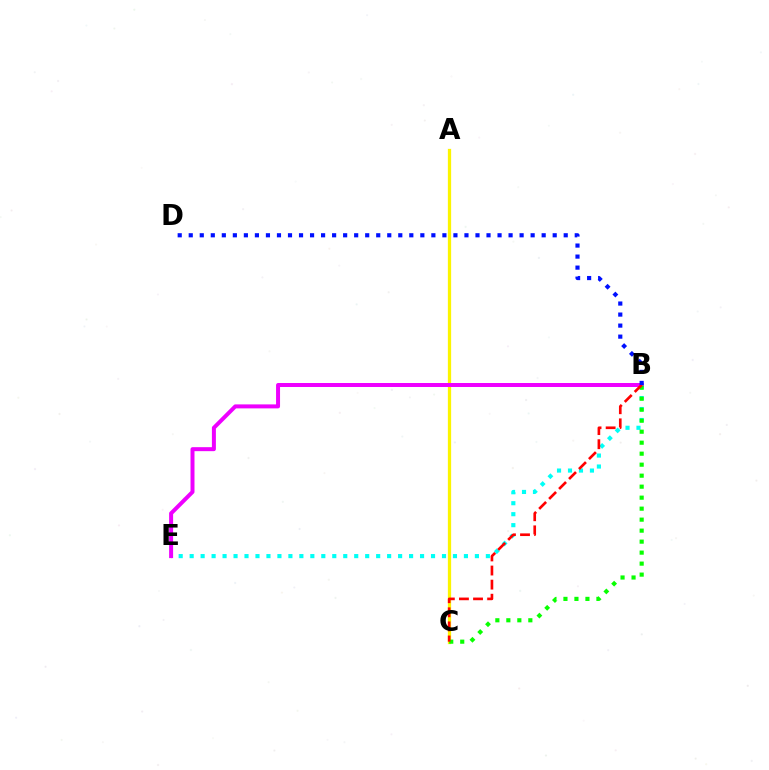{('A', 'C'): [{'color': '#fcf500', 'line_style': 'solid', 'thickness': 2.35}], ('B', 'E'): [{'color': '#00fff6', 'line_style': 'dotted', 'thickness': 2.98}, {'color': '#ee00ff', 'line_style': 'solid', 'thickness': 2.87}], ('B', 'C'): [{'color': '#08ff00', 'line_style': 'dotted', 'thickness': 2.99}, {'color': '#ff0000', 'line_style': 'dashed', 'thickness': 1.91}], ('B', 'D'): [{'color': '#0010ff', 'line_style': 'dotted', 'thickness': 3.0}]}